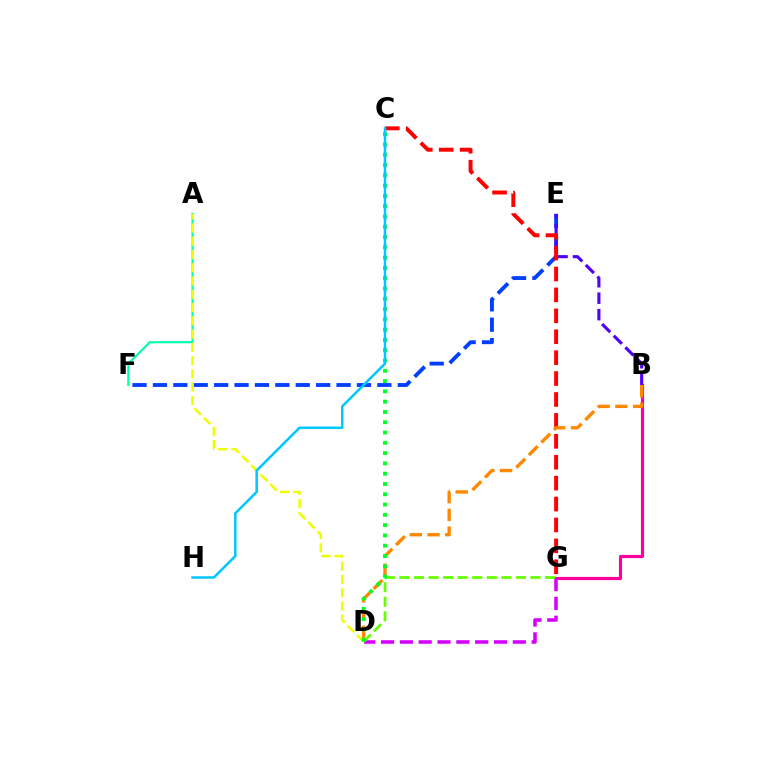{('A', 'F'): [{'color': '#00ffaf', 'line_style': 'solid', 'thickness': 1.55}], ('E', 'F'): [{'color': '#003fff', 'line_style': 'dashed', 'thickness': 2.77}], ('B', 'G'): [{'color': '#ff00a0', 'line_style': 'solid', 'thickness': 2.28}], ('B', 'E'): [{'color': '#4f00ff', 'line_style': 'dashed', 'thickness': 2.24}], ('C', 'G'): [{'color': '#ff0000', 'line_style': 'dashed', 'thickness': 2.84}], ('D', 'G'): [{'color': '#d600ff', 'line_style': 'dashed', 'thickness': 2.56}, {'color': '#66ff00', 'line_style': 'dashed', 'thickness': 1.98}], ('A', 'D'): [{'color': '#eeff00', 'line_style': 'dashed', 'thickness': 1.8}], ('B', 'D'): [{'color': '#ff8800', 'line_style': 'dashed', 'thickness': 2.41}], ('C', 'D'): [{'color': '#00ff27', 'line_style': 'dotted', 'thickness': 2.8}], ('C', 'H'): [{'color': '#00c7ff', 'line_style': 'solid', 'thickness': 1.81}]}